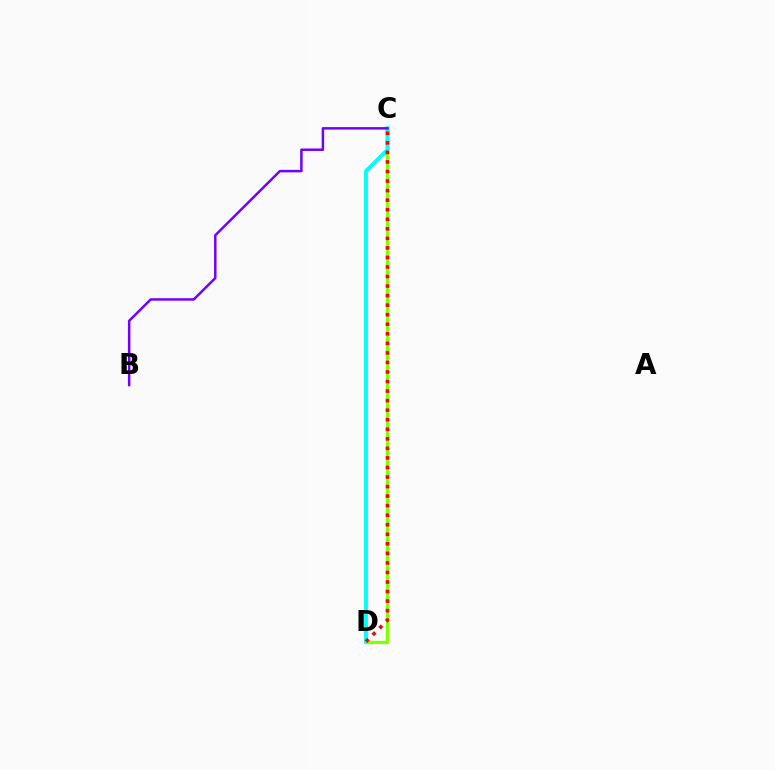{('C', 'D'): [{'color': '#84ff00', 'line_style': 'solid', 'thickness': 2.39}, {'color': '#00fff6', 'line_style': 'solid', 'thickness': 2.8}, {'color': '#ff0000', 'line_style': 'dotted', 'thickness': 2.59}], ('B', 'C'): [{'color': '#7200ff', 'line_style': 'solid', 'thickness': 1.79}]}